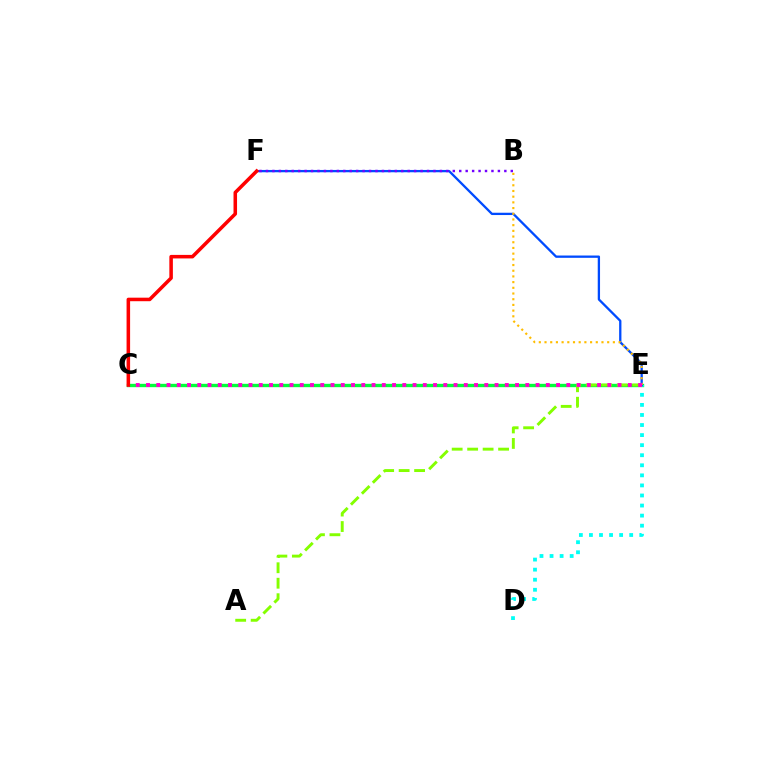{('C', 'E'): [{'color': '#00ff39', 'line_style': 'solid', 'thickness': 2.42}, {'color': '#ff00cf', 'line_style': 'dotted', 'thickness': 2.79}], ('D', 'E'): [{'color': '#00fff6', 'line_style': 'dotted', 'thickness': 2.73}], ('E', 'F'): [{'color': '#004bff', 'line_style': 'solid', 'thickness': 1.66}], ('B', 'E'): [{'color': '#ffbd00', 'line_style': 'dotted', 'thickness': 1.55}], ('A', 'E'): [{'color': '#84ff00', 'line_style': 'dashed', 'thickness': 2.1}], ('C', 'F'): [{'color': '#ff0000', 'line_style': 'solid', 'thickness': 2.55}], ('B', 'F'): [{'color': '#7200ff', 'line_style': 'dotted', 'thickness': 1.75}]}